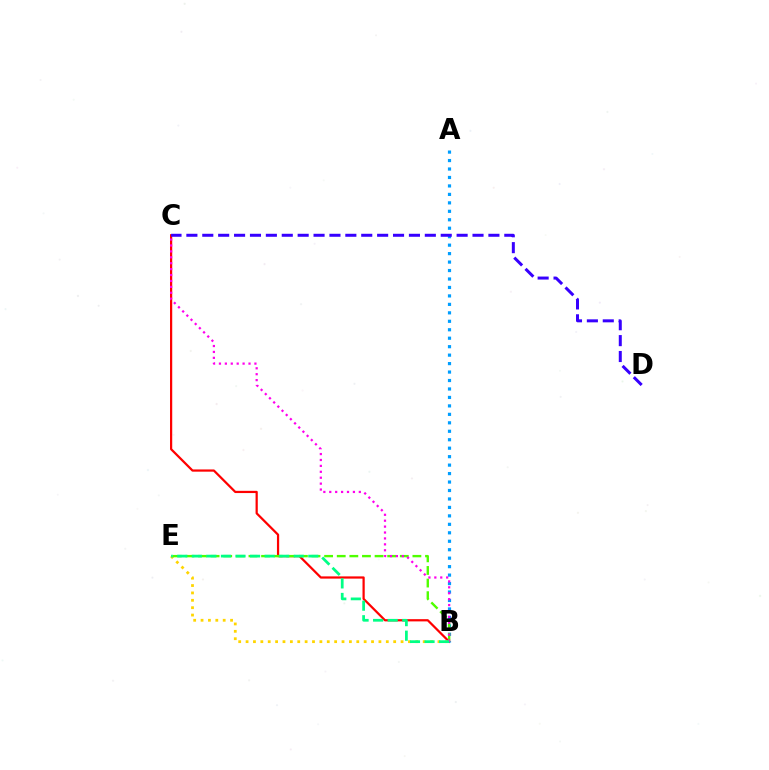{('B', 'C'): [{'color': '#ff0000', 'line_style': 'solid', 'thickness': 1.6}, {'color': '#ff00ed', 'line_style': 'dotted', 'thickness': 1.61}], ('A', 'B'): [{'color': '#009eff', 'line_style': 'dotted', 'thickness': 2.3}], ('B', 'E'): [{'color': '#ffd500', 'line_style': 'dotted', 'thickness': 2.01}, {'color': '#4fff00', 'line_style': 'dashed', 'thickness': 1.71}, {'color': '#00ff86', 'line_style': 'dashed', 'thickness': 1.98}], ('C', 'D'): [{'color': '#3700ff', 'line_style': 'dashed', 'thickness': 2.16}]}